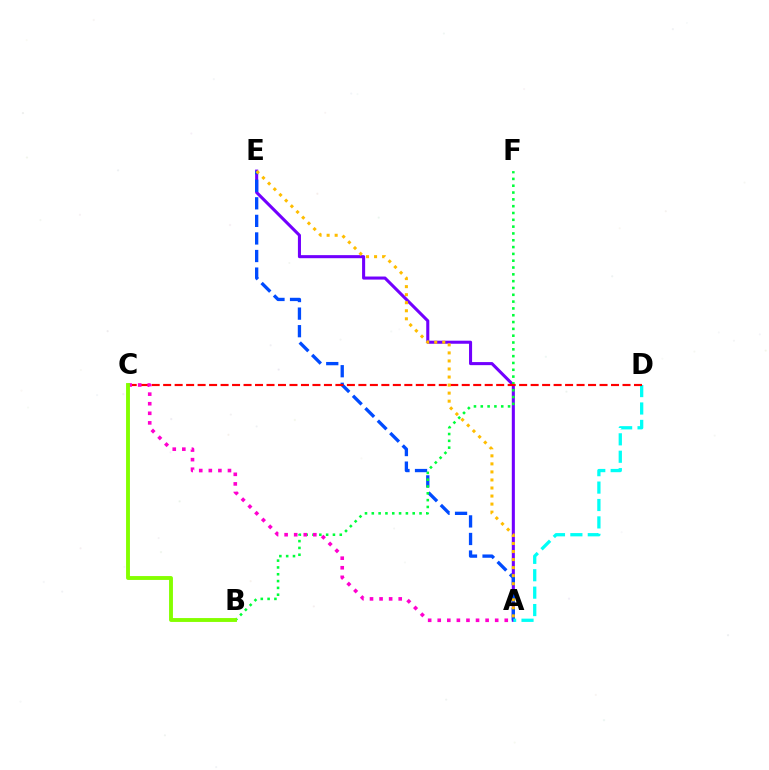{('A', 'E'): [{'color': '#7200ff', 'line_style': 'solid', 'thickness': 2.21}, {'color': '#004bff', 'line_style': 'dashed', 'thickness': 2.39}, {'color': '#ffbd00', 'line_style': 'dotted', 'thickness': 2.19}], ('A', 'D'): [{'color': '#00fff6', 'line_style': 'dashed', 'thickness': 2.37}], ('B', 'F'): [{'color': '#00ff39', 'line_style': 'dotted', 'thickness': 1.85}], ('C', 'D'): [{'color': '#ff0000', 'line_style': 'dashed', 'thickness': 1.56}], ('A', 'C'): [{'color': '#ff00cf', 'line_style': 'dotted', 'thickness': 2.6}], ('B', 'C'): [{'color': '#84ff00', 'line_style': 'solid', 'thickness': 2.79}]}